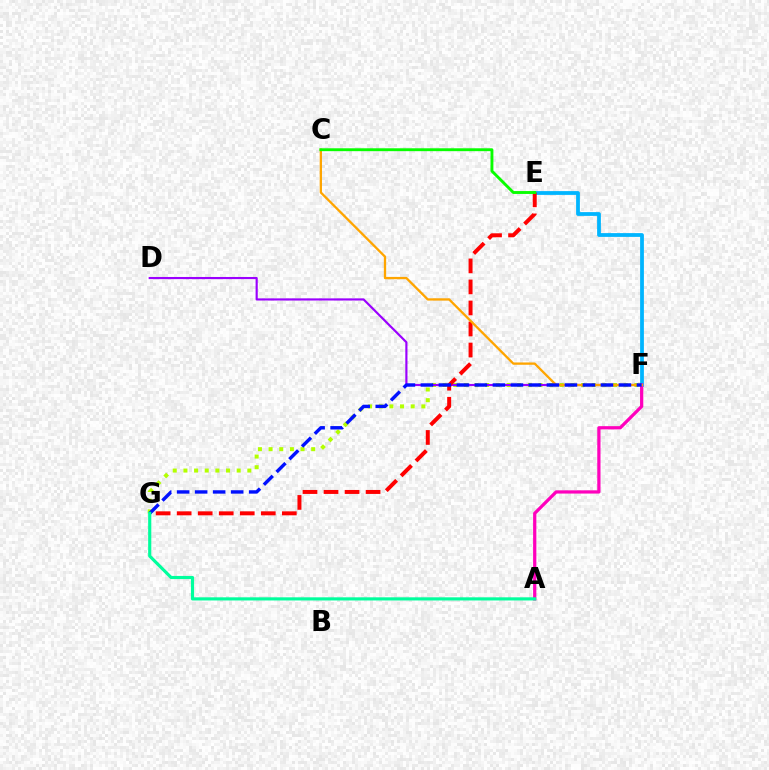{('E', 'F'): [{'color': '#00b5ff', 'line_style': 'solid', 'thickness': 2.72}], ('F', 'G'): [{'color': '#b3ff00', 'line_style': 'dotted', 'thickness': 2.9}, {'color': '#0010ff', 'line_style': 'dashed', 'thickness': 2.45}], ('D', 'F'): [{'color': '#9b00ff', 'line_style': 'solid', 'thickness': 1.55}], ('E', 'G'): [{'color': '#ff0000', 'line_style': 'dashed', 'thickness': 2.86}], ('A', 'F'): [{'color': '#ff00bd', 'line_style': 'solid', 'thickness': 2.33}], ('C', 'F'): [{'color': '#ffa500', 'line_style': 'solid', 'thickness': 1.66}], ('C', 'E'): [{'color': '#08ff00', 'line_style': 'solid', 'thickness': 2.08}], ('A', 'G'): [{'color': '#00ff9d', 'line_style': 'solid', 'thickness': 2.26}]}